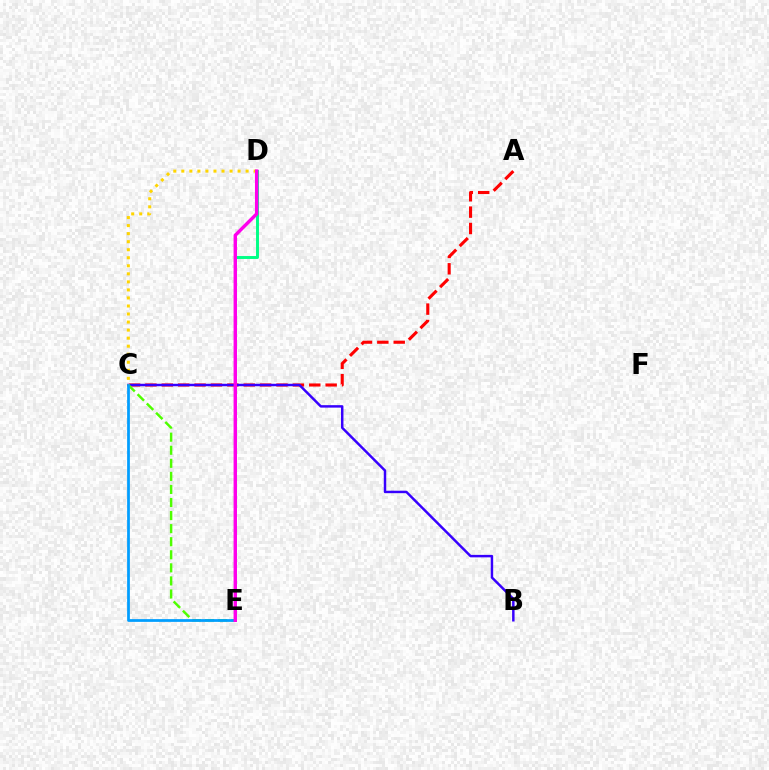{('A', 'C'): [{'color': '#ff0000', 'line_style': 'dashed', 'thickness': 2.23}], ('B', 'C'): [{'color': '#3700ff', 'line_style': 'solid', 'thickness': 1.77}], ('C', 'E'): [{'color': '#4fff00', 'line_style': 'dashed', 'thickness': 1.78}, {'color': '#009eff', 'line_style': 'solid', 'thickness': 1.98}], ('D', 'E'): [{'color': '#00ff86', 'line_style': 'solid', 'thickness': 2.11}, {'color': '#ff00ed', 'line_style': 'solid', 'thickness': 2.46}], ('C', 'D'): [{'color': '#ffd500', 'line_style': 'dotted', 'thickness': 2.18}]}